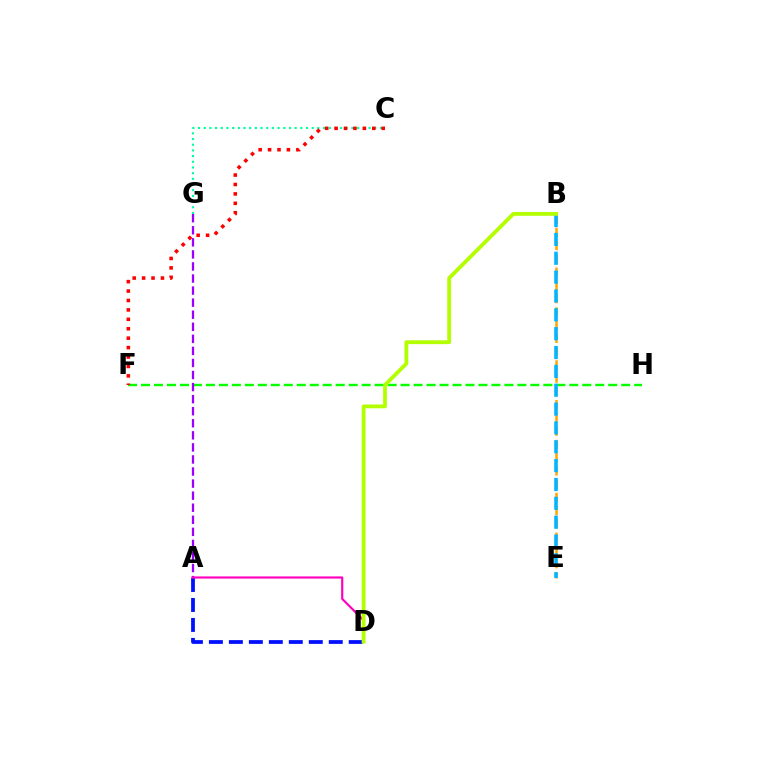{('A', 'D'): [{'color': '#0010ff', 'line_style': 'dashed', 'thickness': 2.71}, {'color': '#ff00bd', 'line_style': 'solid', 'thickness': 1.56}], ('F', 'H'): [{'color': '#08ff00', 'line_style': 'dashed', 'thickness': 1.76}], ('A', 'G'): [{'color': '#9b00ff', 'line_style': 'dashed', 'thickness': 1.64}], ('B', 'E'): [{'color': '#ffa500', 'line_style': 'dashed', 'thickness': 1.8}, {'color': '#00b5ff', 'line_style': 'dashed', 'thickness': 2.56}], ('C', 'G'): [{'color': '#00ff9d', 'line_style': 'dotted', 'thickness': 1.54}], ('C', 'F'): [{'color': '#ff0000', 'line_style': 'dotted', 'thickness': 2.56}], ('B', 'D'): [{'color': '#b3ff00', 'line_style': 'solid', 'thickness': 2.74}]}